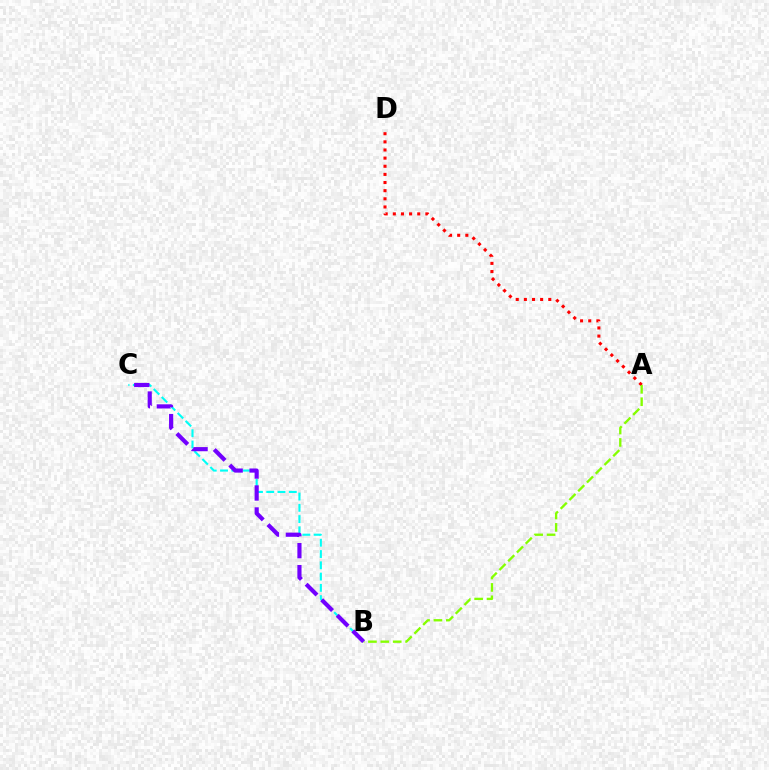{('B', 'C'): [{'color': '#00fff6', 'line_style': 'dashed', 'thickness': 1.53}, {'color': '#7200ff', 'line_style': 'dashed', 'thickness': 2.99}], ('A', 'D'): [{'color': '#ff0000', 'line_style': 'dotted', 'thickness': 2.21}], ('A', 'B'): [{'color': '#84ff00', 'line_style': 'dashed', 'thickness': 1.68}]}